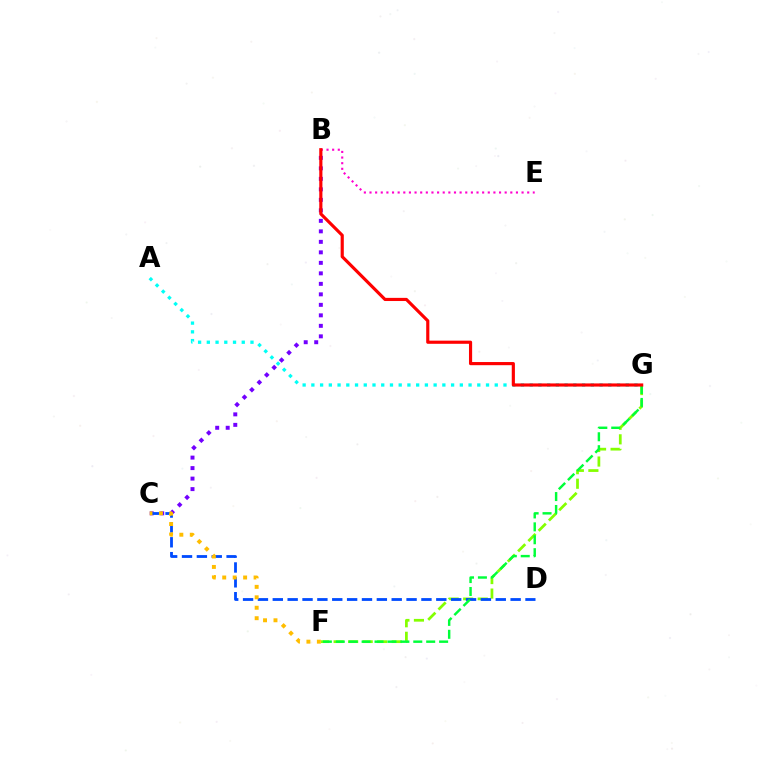{('F', 'G'): [{'color': '#84ff00', 'line_style': 'dashed', 'thickness': 1.97}, {'color': '#00ff39', 'line_style': 'dashed', 'thickness': 1.75}], ('B', 'C'): [{'color': '#7200ff', 'line_style': 'dotted', 'thickness': 2.85}], ('A', 'G'): [{'color': '#00fff6', 'line_style': 'dotted', 'thickness': 2.37}], ('C', 'D'): [{'color': '#004bff', 'line_style': 'dashed', 'thickness': 2.02}], ('B', 'E'): [{'color': '#ff00cf', 'line_style': 'dotted', 'thickness': 1.53}], ('C', 'F'): [{'color': '#ffbd00', 'line_style': 'dotted', 'thickness': 2.84}], ('B', 'G'): [{'color': '#ff0000', 'line_style': 'solid', 'thickness': 2.27}]}